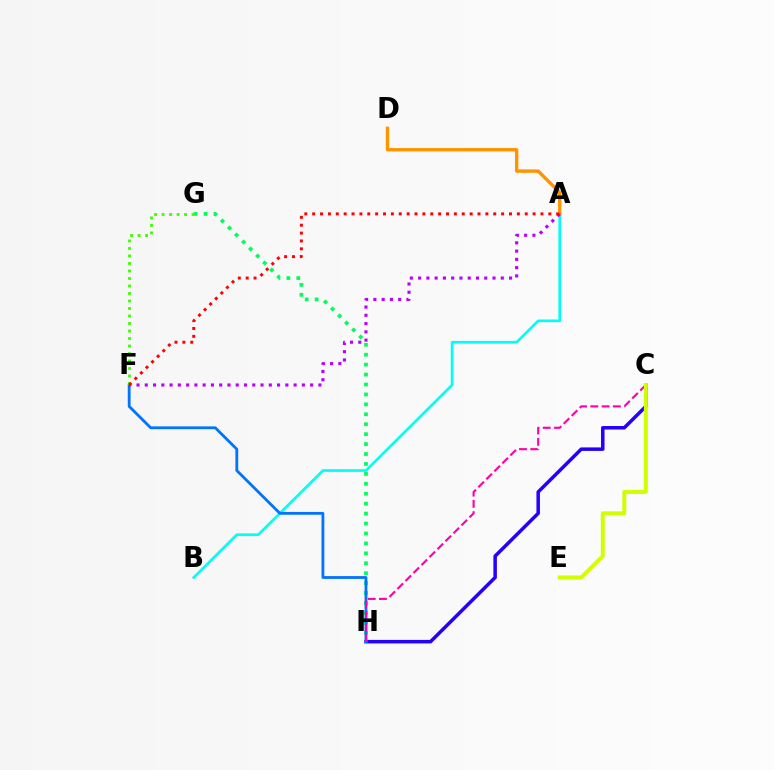{('A', 'B'): [{'color': '#00fff6', 'line_style': 'solid', 'thickness': 1.93}], ('A', 'D'): [{'color': '#ff9400', 'line_style': 'solid', 'thickness': 2.43}], ('C', 'H'): [{'color': '#2500ff', 'line_style': 'solid', 'thickness': 2.52}, {'color': '#ff00ac', 'line_style': 'dashed', 'thickness': 1.53}], ('G', 'H'): [{'color': '#00ff5c', 'line_style': 'dotted', 'thickness': 2.7}], ('F', 'H'): [{'color': '#0074ff', 'line_style': 'solid', 'thickness': 2.02}], ('F', 'G'): [{'color': '#3dff00', 'line_style': 'dotted', 'thickness': 2.04}], ('C', 'E'): [{'color': '#d1ff00', 'line_style': 'solid', 'thickness': 2.86}], ('A', 'F'): [{'color': '#b900ff', 'line_style': 'dotted', 'thickness': 2.25}, {'color': '#ff0000', 'line_style': 'dotted', 'thickness': 2.14}]}